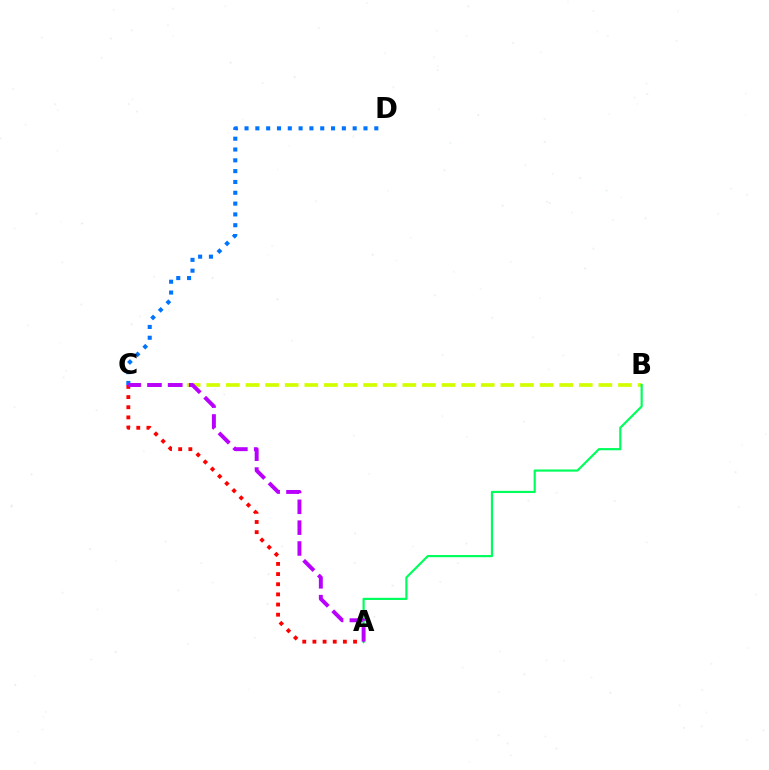{('B', 'C'): [{'color': '#d1ff00', 'line_style': 'dashed', 'thickness': 2.66}], ('A', 'B'): [{'color': '#00ff5c', 'line_style': 'solid', 'thickness': 1.57}], ('C', 'D'): [{'color': '#0074ff', 'line_style': 'dotted', 'thickness': 2.94}], ('A', 'C'): [{'color': '#ff0000', 'line_style': 'dotted', 'thickness': 2.76}, {'color': '#b900ff', 'line_style': 'dashed', 'thickness': 2.83}]}